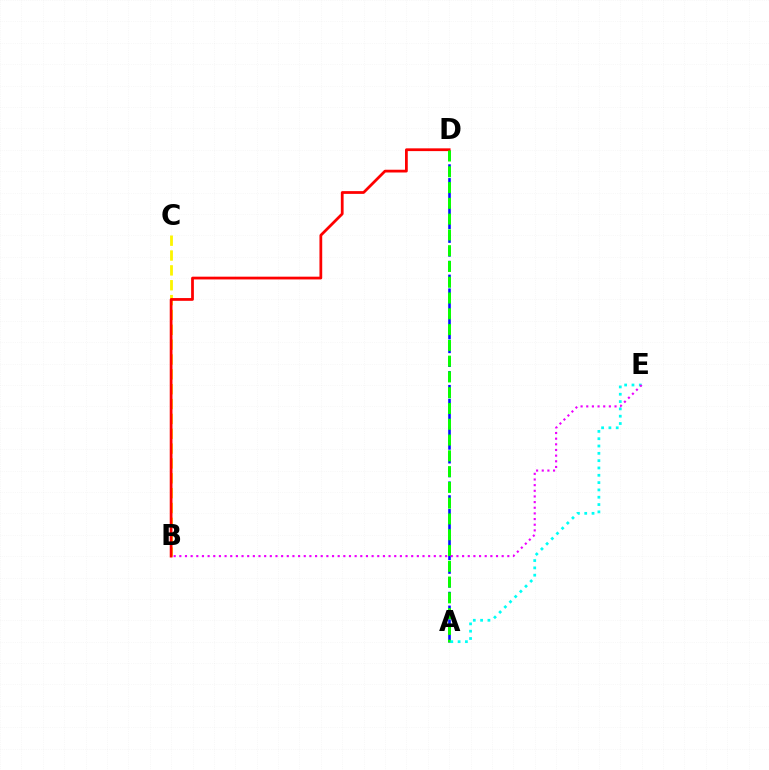{('A', 'D'): [{'color': '#0010ff', 'line_style': 'dashed', 'thickness': 1.87}, {'color': '#08ff00', 'line_style': 'dashed', 'thickness': 2.14}], ('B', 'C'): [{'color': '#fcf500', 'line_style': 'dashed', 'thickness': 2.02}], ('B', 'D'): [{'color': '#ff0000', 'line_style': 'solid', 'thickness': 1.99}], ('A', 'E'): [{'color': '#00fff6', 'line_style': 'dotted', 'thickness': 1.99}], ('B', 'E'): [{'color': '#ee00ff', 'line_style': 'dotted', 'thickness': 1.54}]}